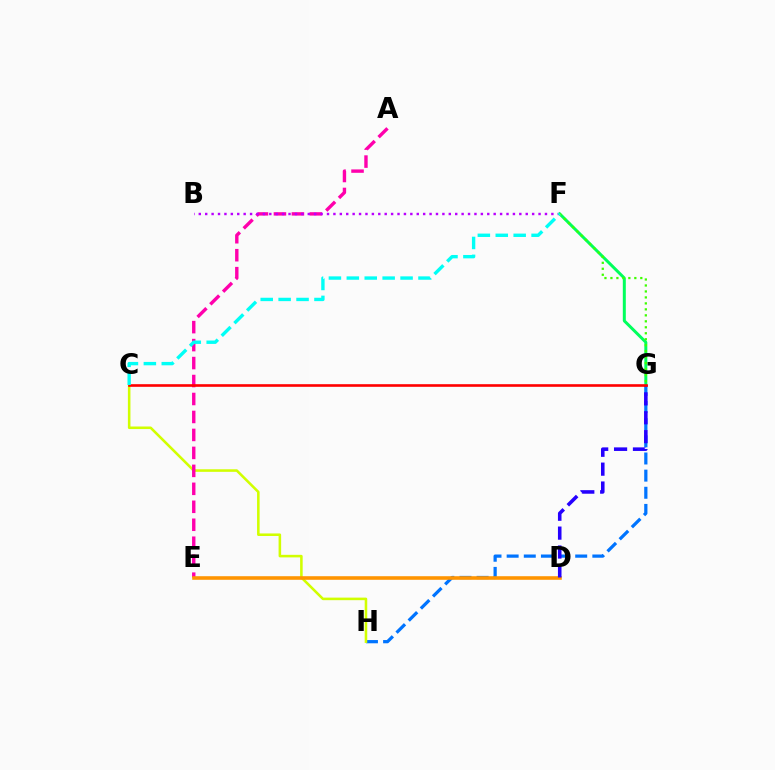{('G', 'H'): [{'color': '#0074ff', 'line_style': 'dashed', 'thickness': 2.33}], ('C', 'H'): [{'color': '#d1ff00', 'line_style': 'solid', 'thickness': 1.84}], ('A', 'E'): [{'color': '#ff00ac', 'line_style': 'dashed', 'thickness': 2.44}], ('D', 'E'): [{'color': '#ff9400', 'line_style': 'solid', 'thickness': 2.58}], ('B', 'F'): [{'color': '#b900ff', 'line_style': 'dotted', 'thickness': 1.74}], ('F', 'G'): [{'color': '#00ff5c', 'line_style': 'solid', 'thickness': 2.15}, {'color': '#3dff00', 'line_style': 'dotted', 'thickness': 1.62}], ('D', 'G'): [{'color': '#2500ff', 'line_style': 'dashed', 'thickness': 2.57}], ('C', 'G'): [{'color': '#ff0000', 'line_style': 'solid', 'thickness': 1.89}], ('C', 'F'): [{'color': '#00fff6', 'line_style': 'dashed', 'thickness': 2.43}]}